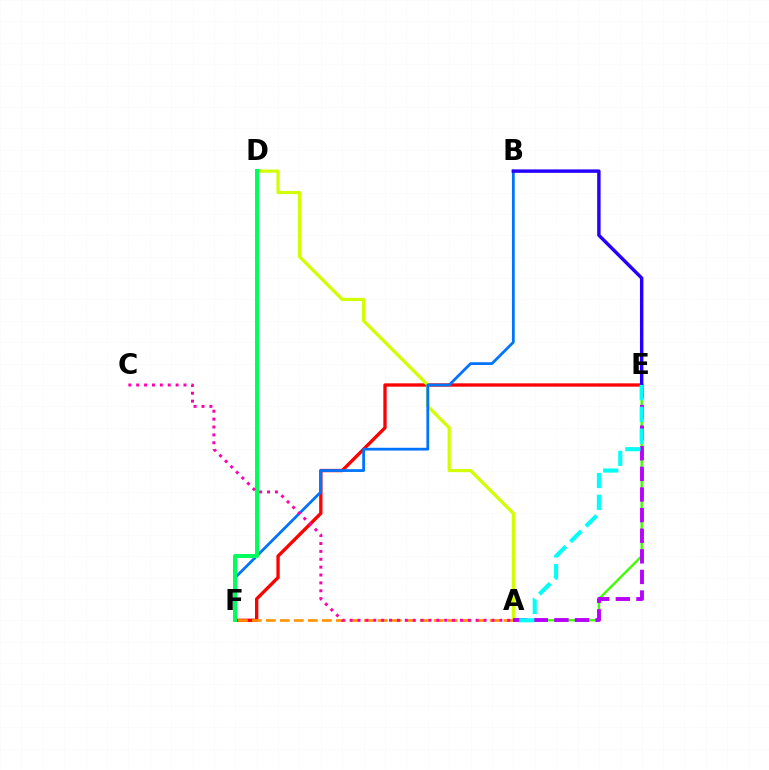{('A', 'E'): [{'color': '#3dff00', 'line_style': 'solid', 'thickness': 1.69}, {'color': '#b900ff', 'line_style': 'dashed', 'thickness': 2.8}, {'color': '#00fff6', 'line_style': 'dashed', 'thickness': 2.96}], ('E', 'F'): [{'color': '#ff0000', 'line_style': 'solid', 'thickness': 2.4}], ('A', 'D'): [{'color': '#d1ff00', 'line_style': 'solid', 'thickness': 2.33}], ('B', 'F'): [{'color': '#0074ff', 'line_style': 'solid', 'thickness': 2.0}], ('A', 'F'): [{'color': '#ff9400', 'line_style': 'dashed', 'thickness': 1.9}], ('B', 'E'): [{'color': '#2500ff', 'line_style': 'solid', 'thickness': 2.47}], ('D', 'F'): [{'color': '#00ff5c', 'line_style': 'solid', 'thickness': 2.88}], ('A', 'C'): [{'color': '#ff00ac', 'line_style': 'dotted', 'thickness': 2.14}]}